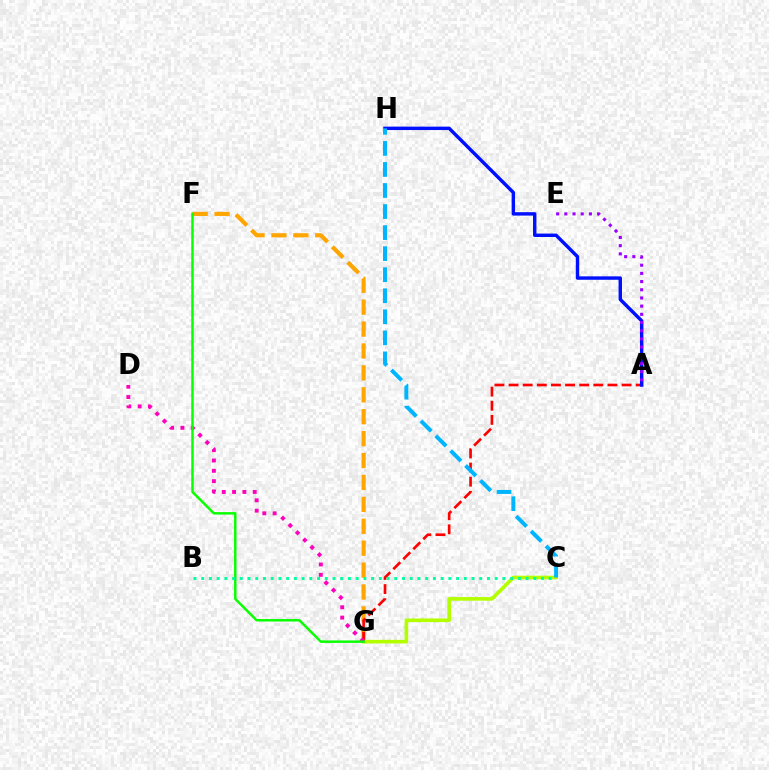{('F', 'G'): [{'color': '#ffa500', 'line_style': 'dashed', 'thickness': 2.98}, {'color': '#08ff00', 'line_style': 'solid', 'thickness': 1.78}], ('A', 'G'): [{'color': '#ff0000', 'line_style': 'dashed', 'thickness': 1.92}], ('A', 'H'): [{'color': '#0010ff', 'line_style': 'solid', 'thickness': 2.46}], ('C', 'G'): [{'color': '#b3ff00', 'line_style': 'solid', 'thickness': 2.61}], ('D', 'G'): [{'color': '#ff00bd', 'line_style': 'dotted', 'thickness': 2.81}], ('A', 'E'): [{'color': '#9b00ff', 'line_style': 'dotted', 'thickness': 2.22}], ('C', 'H'): [{'color': '#00b5ff', 'line_style': 'dashed', 'thickness': 2.86}], ('B', 'C'): [{'color': '#00ff9d', 'line_style': 'dotted', 'thickness': 2.1}]}